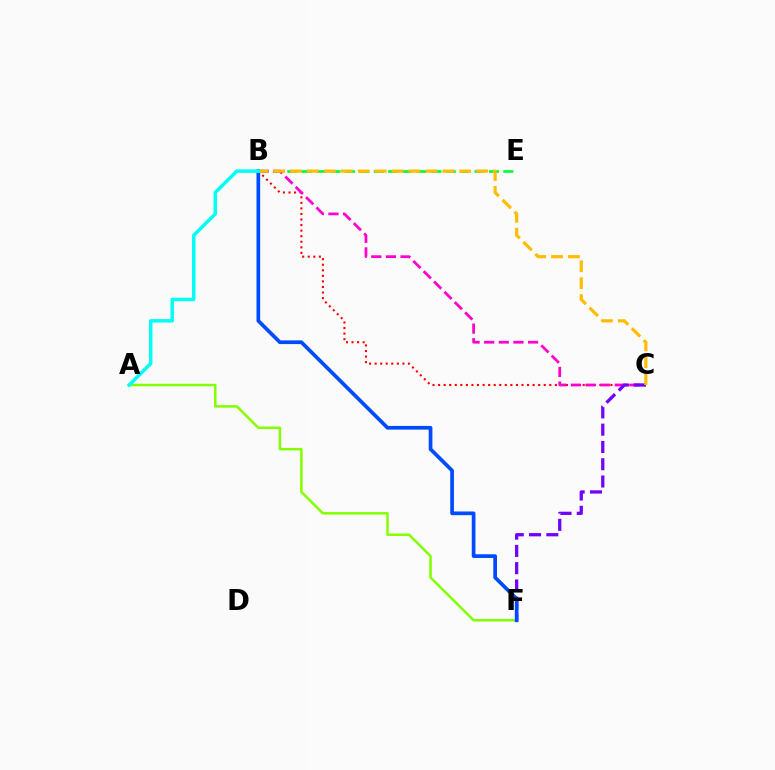{('B', 'E'): [{'color': '#00ff39', 'line_style': 'dashed', 'thickness': 1.96}], ('B', 'C'): [{'color': '#ff0000', 'line_style': 'dotted', 'thickness': 1.51}, {'color': '#ff00cf', 'line_style': 'dashed', 'thickness': 1.99}, {'color': '#ffbd00', 'line_style': 'dashed', 'thickness': 2.3}], ('C', 'F'): [{'color': '#7200ff', 'line_style': 'dashed', 'thickness': 2.35}], ('A', 'F'): [{'color': '#84ff00', 'line_style': 'solid', 'thickness': 1.81}], ('B', 'F'): [{'color': '#004bff', 'line_style': 'solid', 'thickness': 2.67}], ('A', 'B'): [{'color': '#00fff6', 'line_style': 'solid', 'thickness': 2.51}]}